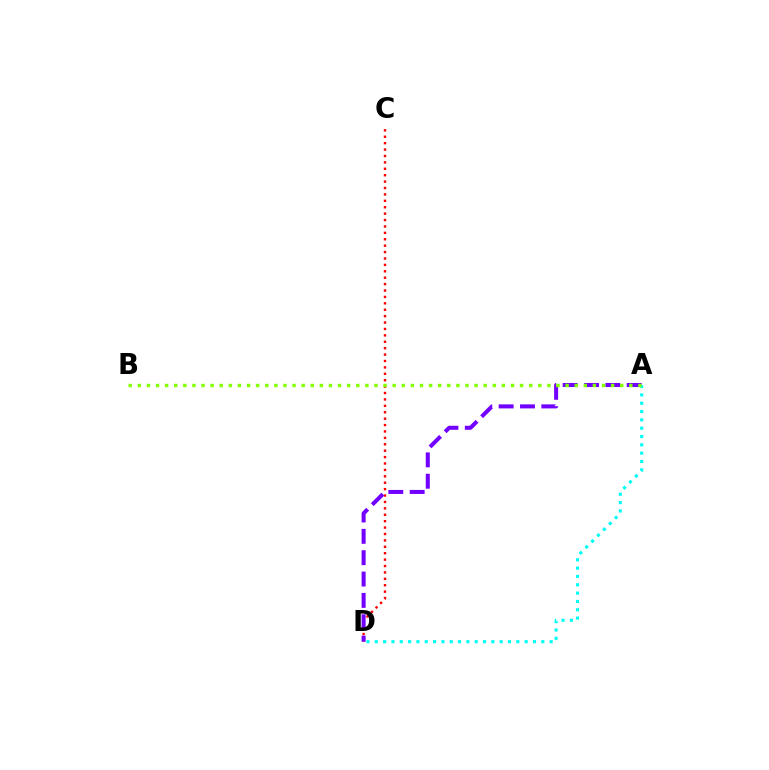{('C', 'D'): [{'color': '#ff0000', 'line_style': 'dotted', 'thickness': 1.74}], ('A', 'D'): [{'color': '#7200ff', 'line_style': 'dashed', 'thickness': 2.9}, {'color': '#00fff6', 'line_style': 'dotted', 'thickness': 2.26}], ('A', 'B'): [{'color': '#84ff00', 'line_style': 'dotted', 'thickness': 2.47}]}